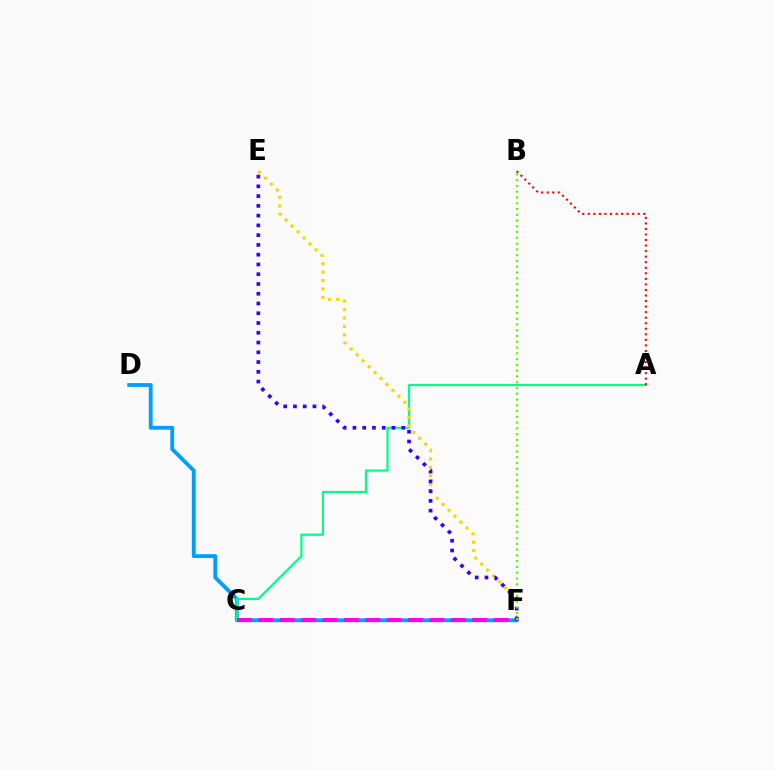{('D', 'F'): [{'color': '#009eff', 'line_style': 'solid', 'thickness': 2.75}], ('A', 'C'): [{'color': '#00ff86', 'line_style': 'solid', 'thickness': 1.59}], ('A', 'B'): [{'color': '#ff0000', 'line_style': 'dotted', 'thickness': 1.51}], ('C', 'F'): [{'color': '#ff00ed', 'line_style': 'dashed', 'thickness': 2.91}], ('E', 'F'): [{'color': '#ffd500', 'line_style': 'dotted', 'thickness': 2.29}, {'color': '#3700ff', 'line_style': 'dotted', 'thickness': 2.65}], ('B', 'F'): [{'color': '#4fff00', 'line_style': 'dotted', 'thickness': 1.57}]}